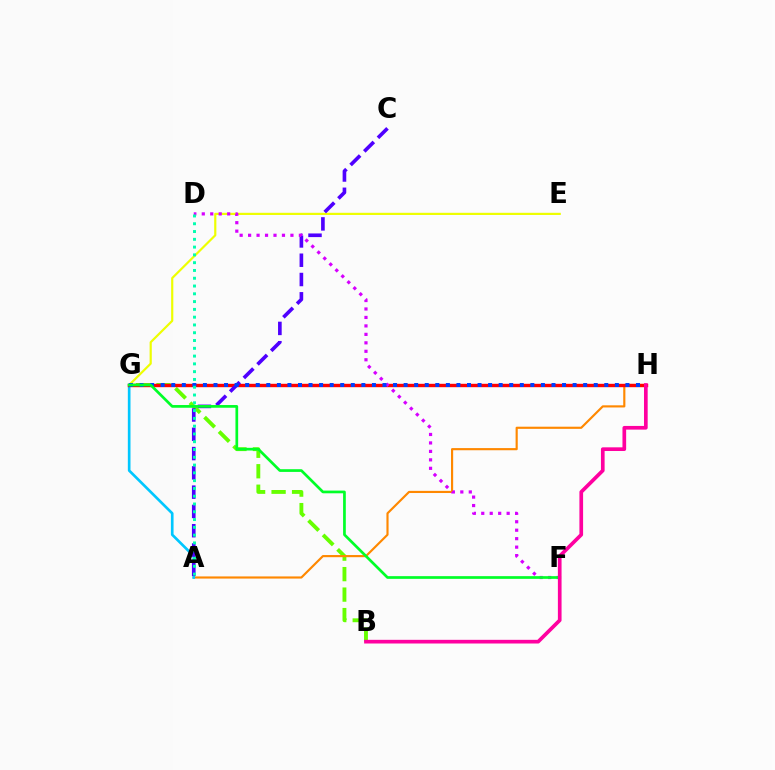{('B', 'G'): [{'color': '#66ff00', 'line_style': 'dashed', 'thickness': 2.78}], ('A', 'H'): [{'color': '#ff8800', 'line_style': 'solid', 'thickness': 1.55}], ('E', 'G'): [{'color': '#eeff00', 'line_style': 'solid', 'thickness': 1.57}], ('A', 'G'): [{'color': '#00c7ff', 'line_style': 'solid', 'thickness': 1.92}], ('G', 'H'): [{'color': '#ff0000', 'line_style': 'solid', 'thickness': 2.44}, {'color': '#003fff', 'line_style': 'dotted', 'thickness': 2.87}], ('A', 'C'): [{'color': '#4f00ff', 'line_style': 'dashed', 'thickness': 2.62}], ('D', 'F'): [{'color': '#d600ff', 'line_style': 'dotted', 'thickness': 2.3}], ('F', 'G'): [{'color': '#00ff27', 'line_style': 'solid', 'thickness': 1.95}], ('B', 'H'): [{'color': '#ff00a0', 'line_style': 'solid', 'thickness': 2.65}], ('A', 'D'): [{'color': '#00ffaf', 'line_style': 'dotted', 'thickness': 2.12}]}